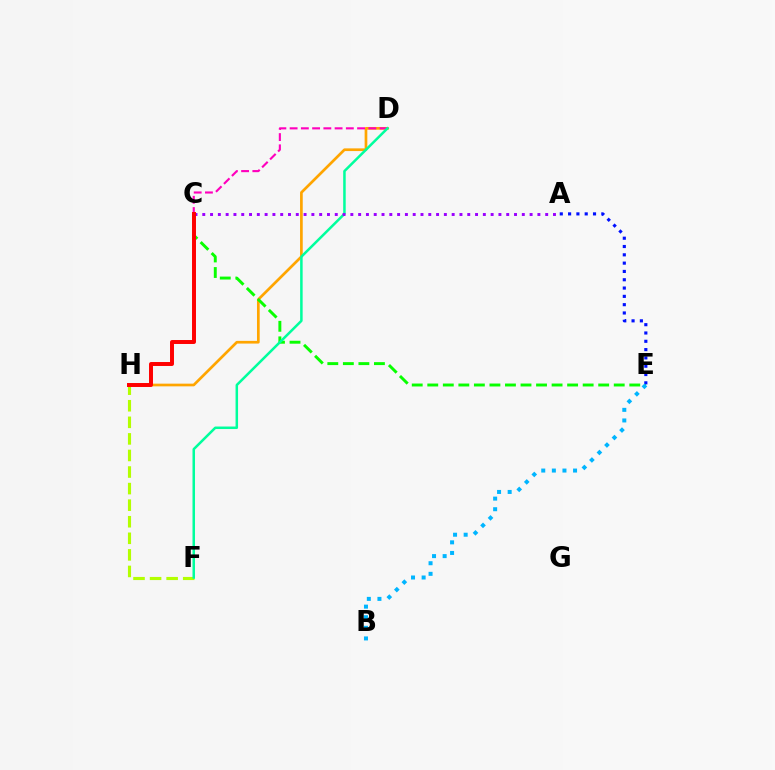{('D', 'H'): [{'color': '#ffa500', 'line_style': 'solid', 'thickness': 1.94}], ('C', 'E'): [{'color': '#08ff00', 'line_style': 'dashed', 'thickness': 2.11}], ('F', 'H'): [{'color': '#b3ff00', 'line_style': 'dashed', 'thickness': 2.25}], ('C', 'D'): [{'color': '#ff00bd', 'line_style': 'dashed', 'thickness': 1.53}], ('D', 'F'): [{'color': '#00ff9d', 'line_style': 'solid', 'thickness': 1.81}], ('A', 'E'): [{'color': '#0010ff', 'line_style': 'dotted', 'thickness': 2.26}], ('A', 'C'): [{'color': '#9b00ff', 'line_style': 'dotted', 'thickness': 2.12}], ('C', 'H'): [{'color': '#ff0000', 'line_style': 'solid', 'thickness': 2.85}], ('B', 'E'): [{'color': '#00b5ff', 'line_style': 'dotted', 'thickness': 2.88}]}